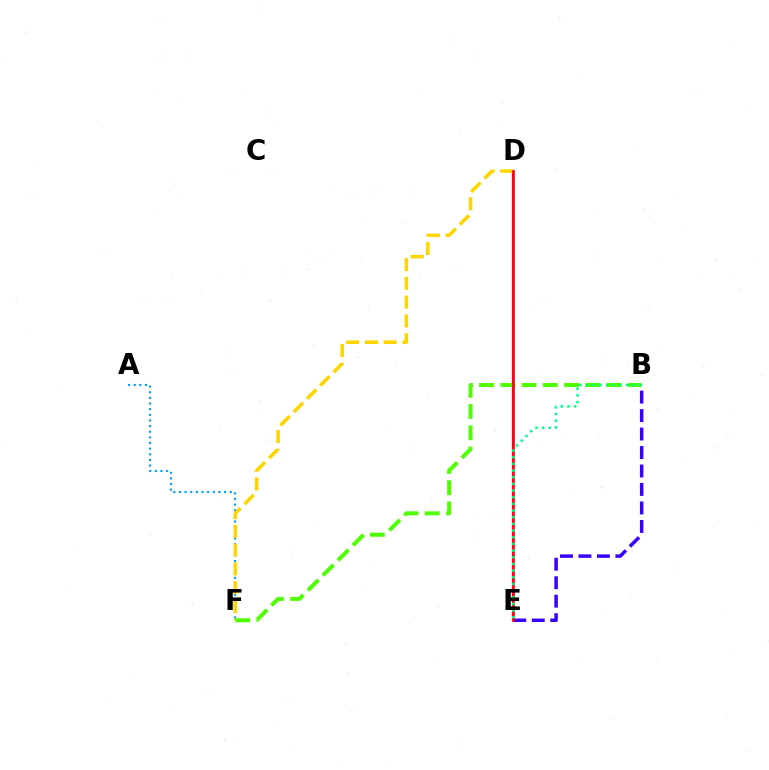{('D', 'E'): [{'color': '#ff00ed', 'line_style': 'solid', 'thickness': 1.62}, {'color': '#ff0000', 'line_style': 'solid', 'thickness': 1.88}], ('A', 'F'): [{'color': '#009eff', 'line_style': 'dotted', 'thickness': 1.53}], ('B', 'E'): [{'color': '#3700ff', 'line_style': 'dashed', 'thickness': 2.51}, {'color': '#00ff86', 'line_style': 'dotted', 'thickness': 1.81}], ('D', 'F'): [{'color': '#ffd500', 'line_style': 'dashed', 'thickness': 2.55}], ('B', 'F'): [{'color': '#4fff00', 'line_style': 'dashed', 'thickness': 2.89}]}